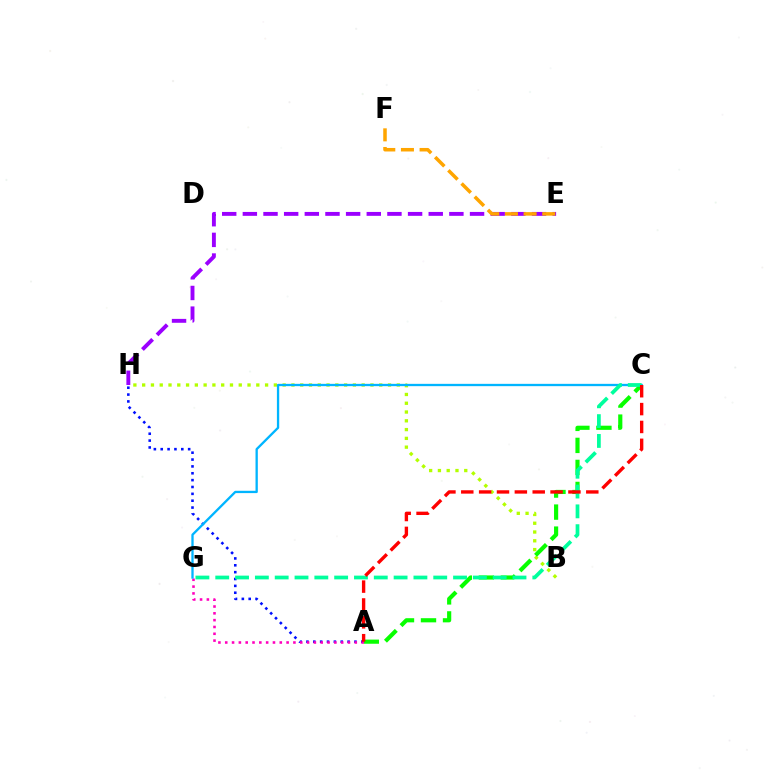{('B', 'H'): [{'color': '#b3ff00', 'line_style': 'dotted', 'thickness': 2.39}], ('A', 'H'): [{'color': '#0010ff', 'line_style': 'dotted', 'thickness': 1.86}], ('A', 'C'): [{'color': '#08ff00', 'line_style': 'dashed', 'thickness': 2.99}, {'color': '#ff0000', 'line_style': 'dashed', 'thickness': 2.43}], ('A', 'G'): [{'color': '#ff00bd', 'line_style': 'dotted', 'thickness': 1.85}], ('C', 'G'): [{'color': '#00b5ff', 'line_style': 'solid', 'thickness': 1.67}, {'color': '#00ff9d', 'line_style': 'dashed', 'thickness': 2.69}], ('E', 'H'): [{'color': '#9b00ff', 'line_style': 'dashed', 'thickness': 2.81}], ('E', 'F'): [{'color': '#ffa500', 'line_style': 'dashed', 'thickness': 2.53}]}